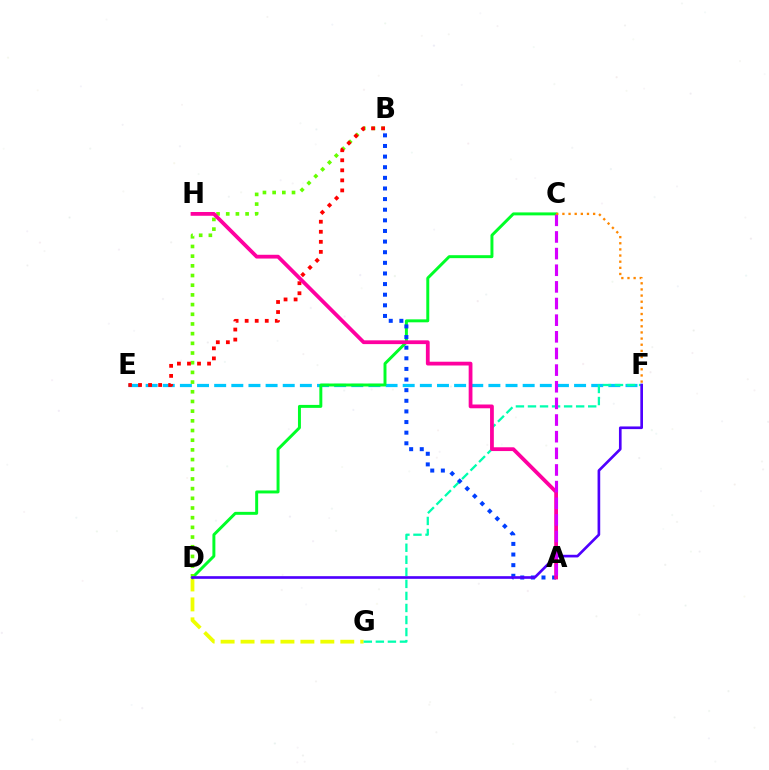{('D', 'G'): [{'color': '#eeff00', 'line_style': 'dashed', 'thickness': 2.71}], ('E', 'F'): [{'color': '#00c7ff', 'line_style': 'dashed', 'thickness': 2.33}], ('F', 'G'): [{'color': '#00ffaf', 'line_style': 'dashed', 'thickness': 1.64}], ('C', 'D'): [{'color': '#00ff27', 'line_style': 'solid', 'thickness': 2.13}], ('B', 'D'): [{'color': '#66ff00', 'line_style': 'dotted', 'thickness': 2.63}], ('A', 'B'): [{'color': '#003fff', 'line_style': 'dotted', 'thickness': 2.89}], ('B', 'E'): [{'color': '#ff0000', 'line_style': 'dotted', 'thickness': 2.73}], ('D', 'F'): [{'color': '#4f00ff', 'line_style': 'solid', 'thickness': 1.91}], ('A', 'H'): [{'color': '#ff00a0', 'line_style': 'solid', 'thickness': 2.72}], ('A', 'C'): [{'color': '#d600ff', 'line_style': 'dashed', 'thickness': 2.26}], ('C', 'F'): [{'color': '#ff8800', 'line_style': 'dotted', 'thickness': 1.67}]}